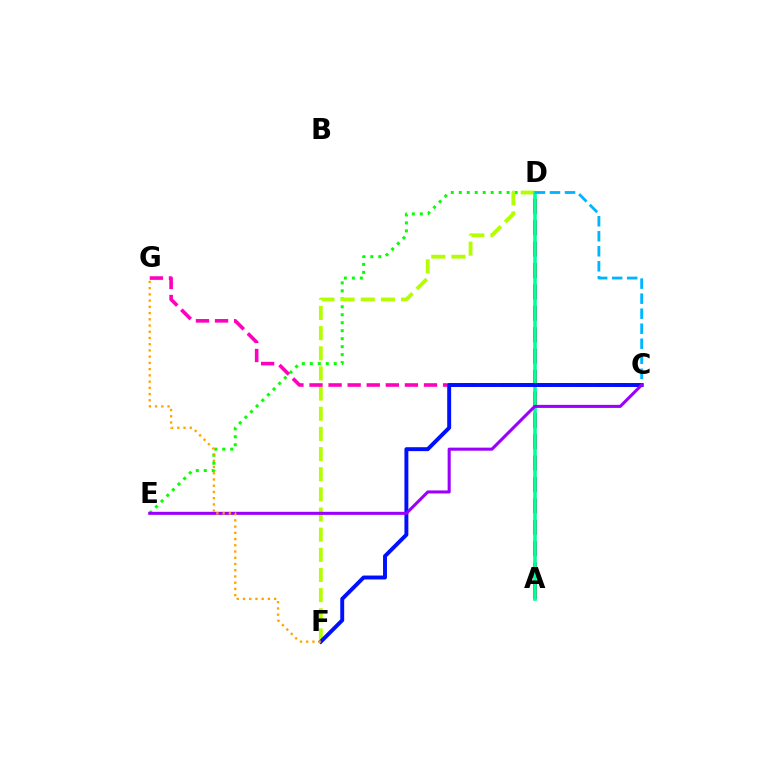{('D', 'E'): [{'color': '#08ff00', 'line_style': 'dotted', 'thickness': 2.17}], ('A', 'D'): [{'color': '#ff0000', 'line_style': 'dashed', 'thickness': 2.91}, {'color': '#00ff9d', 'line_style': 'solid', 'thickness': 2.62}], ('D', 'F'): [{'color': '#b3ff00', 'line_style': 'dashed', 'thickness': 2.74}], ('C', 'D'): [{'color': '#00b5ff', 'line_style': 'dashed', 'thickness': 2.04}], ('C', 'G'): [{'color': '#ff00bd', 'line_style': 'dashed', 'thickness': 2.59}], ('C', 'F'): [{'color': '#0010ff', 'line_style': 'solid', 'thickness': 2.83}], ('C', 'E'): [{'color': '#9b00ff', 'line_style': 'solid', 'thickness': 2.2}], ('F', 'G'): [{'color': '#ffa500', 'line_style': 'dotted', 'thickness': 1.69}]}